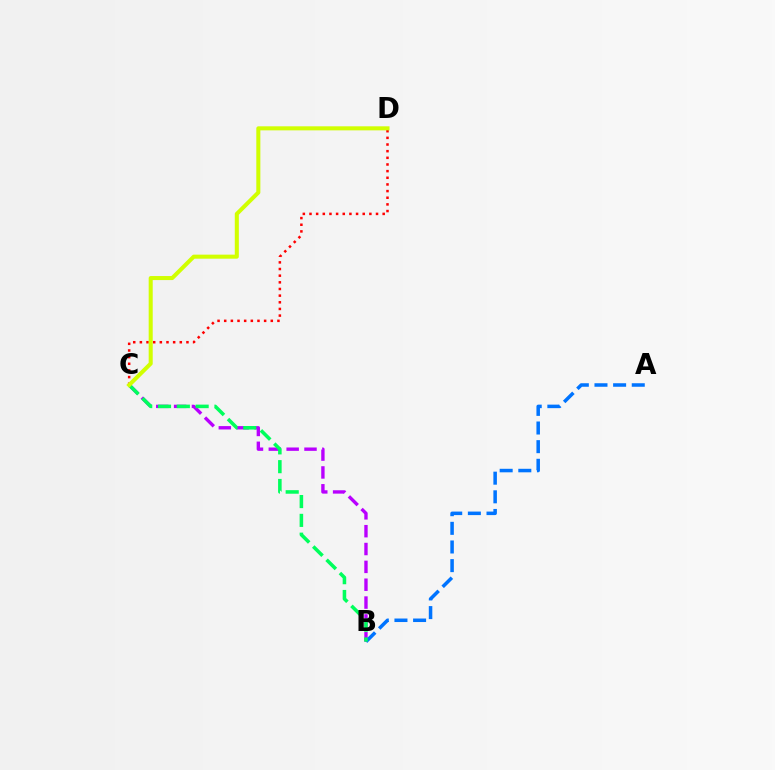{('B', 'C'): [{'color': '#b900ff', 'line_style': 'dashed', 'thickness': 2.42}, {'color': '#00ff5c', 'line_style': 'dashed', 'thickness': 2.56}], ('A', 'B'): [{'color': '#0074ff', 'line_style': 'dashed', 'thickness': 2.53}], ('C', 'D'): [{'color': '#ff0000', 'line_style': 'dotted', 'thickness': 1.81}, {'color': '#d1ff00', 'line_style': 'solid', 'thickness': 2.91}]}